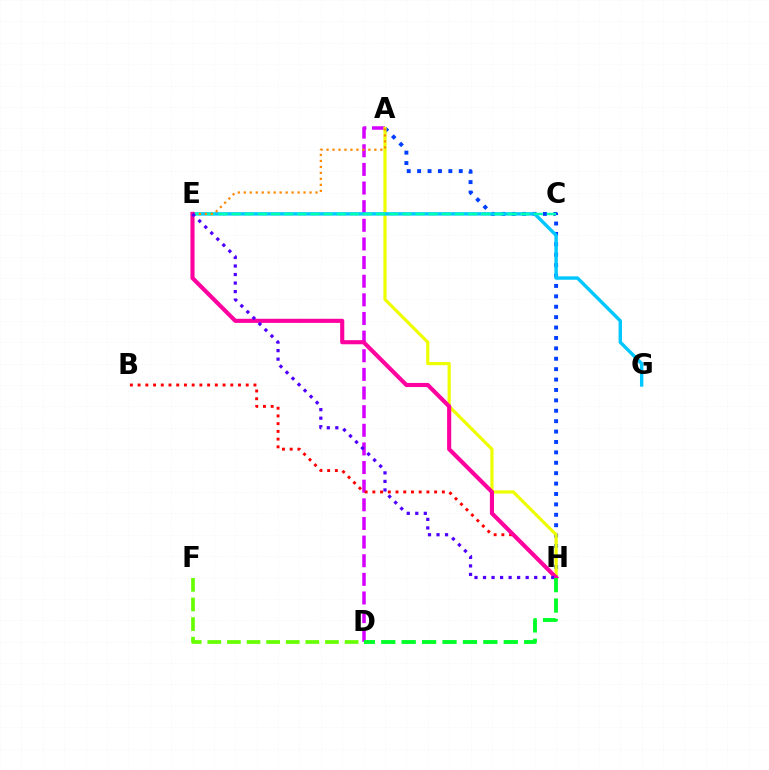{('A', 'D'): [{'color': '#d600ff', 'line_style': 'dashed', 'thickness': 2.53}], ('A', 'H'): [{'color': '#003fff', 'line_style': 'dotted', 'thickness': 2.83}, {'color': '#eeff00', 'line_style': 'solid', 'thickness': 2.29}], ('E', 'G'): [{'color': '#00c7ff', 'line_style': 'solid', 'thickness': 2.45}], ('B', 'H'): [{'color': '#ff0000', 'line_style': 'dotted', 'thickness': 2.1}], ('C', 'E'): [{'color': '#00ffaf', 'line_style': 'dashed', 'thickness': 1.78}], ('A', 'E'): [{'color': '#ff8800', 'line_style': 'dotted', 'thickness': 1.62}], ('D', 'F'): [{'color': '#66ff00', 'line_style': 'dashed', 'thickness': 2.66}], ('E', 'H'): [{'color': '#ff00a0', 'line_style': 'solid', 'thickness': 2.96}, {'color': '#4f00ff', 'line_style': 'dotted', 'thickness': 2.32}], ('D', 'H'): [{'color': '#00ff27', 'line_style': 'dashed', 'thickness': 2.77}]}